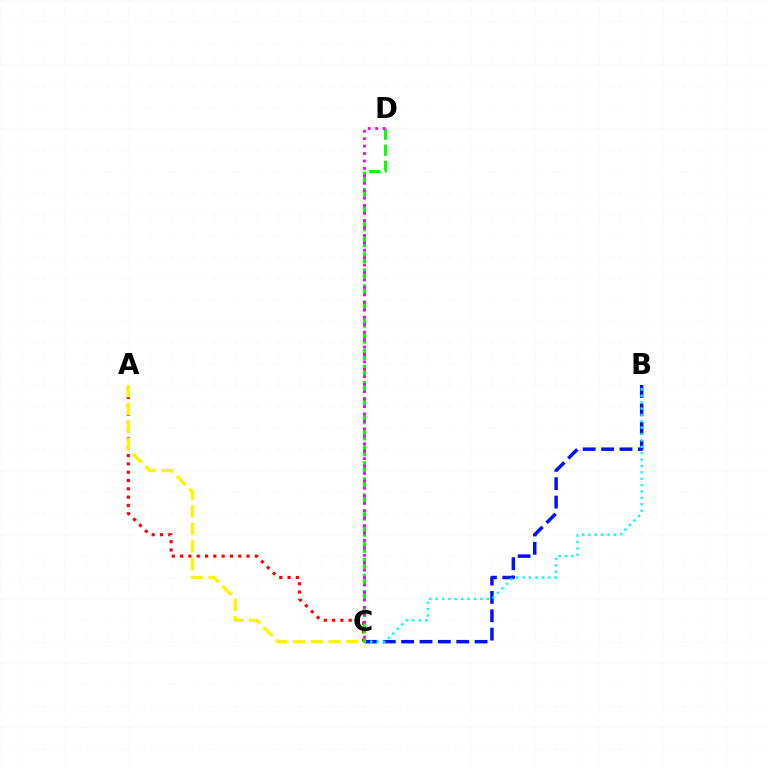{('A', 'C'): [{'color': '#ff0000', 'line_style': 'dotted', 'thickness': 2.26}, {'color': '#fcf500', 'line_style': 'dashed', 'thickness': 2.4}], ('B', 'C'): [{'color': '#0010ff', 'line_style': 'dashed', 'thickness': 2.5}, {'color': '#00fff6', 'line_style': 'dotted', 'thickness': 1.73}], ('C', 'D'): [{'color': '#08ff00', 'line_style': 'dashed', 'thickness': 2.18}, {'color': '#ee00ff', 'line_style': 'dotted', 'thickness': 2.02}]}